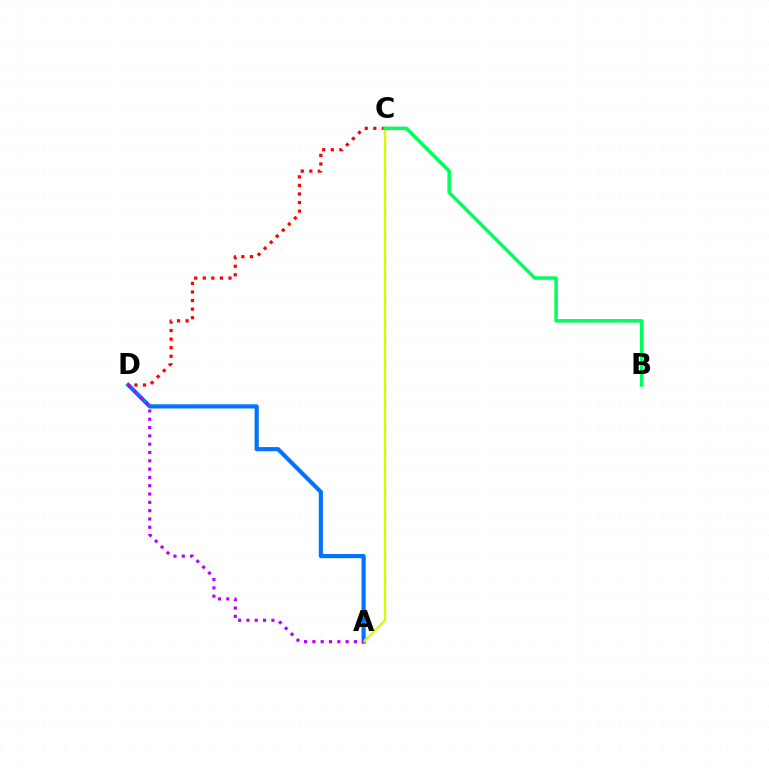{('A', 'D'): [{'color': '#0074ff', 'line_style': 'solid', 'thickness': 2.99}, {'color': '#b900ff', 'line_style': 'dotted', 'thickness': 2.26}], ('C', 'D'): [{'color': '#ff0000', 'line_style': 'dotted', 'thickness': 2.33}], ('A', 'C'): [{'color': '#d1ff00', 'line_style': 'solid', 'thickness': 1.7}], ('B', 'C'): [{'color': '#00ff5c', 'line_style': 'solid', 'thickness': 2.53}]}